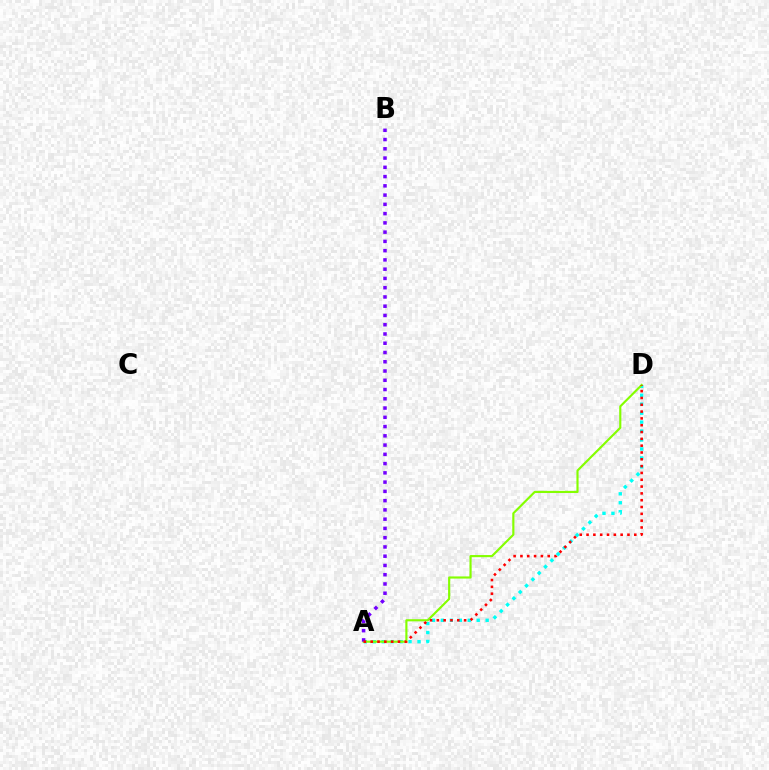{('A', 'D'): [{'color': '#00fff6', 'line_style': 'dotted', 'thickness': 2.43}, {'color': '#84ff00', 'line_style': 'solid', 'thickness': 1.55}, {'color': '#ff0000', 'line_style': 'dotted', 'thickness': 1.85}], ('A', 'B'): [{'color': '#7200ff', 'line_style': 'dotted', 'thickness': 2.52}]}